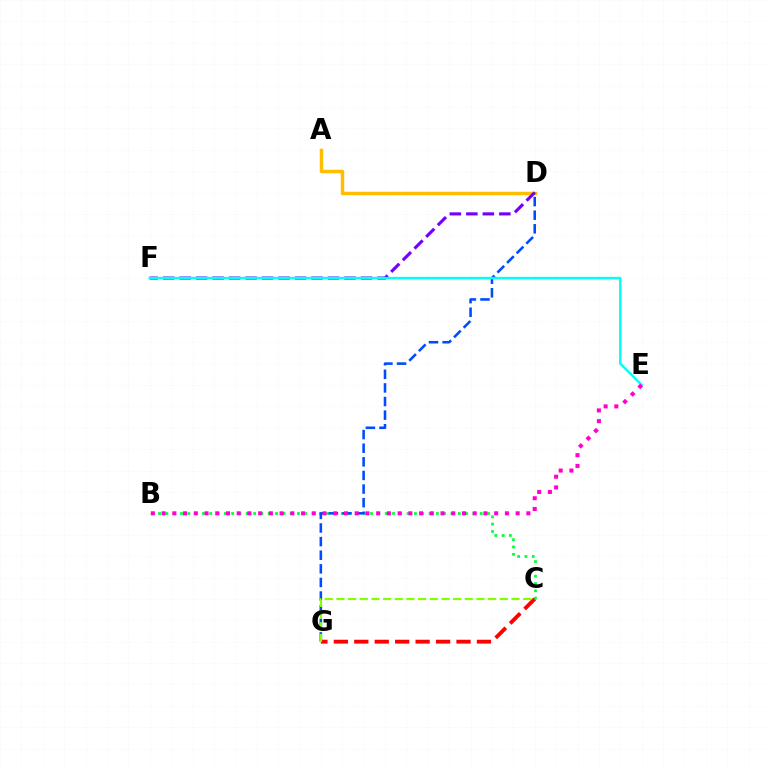{('B', 'C'): [{'color': '#00ff39', 'line_style': 'dotted', 'thickness': 1.99}], ('A', 'D'): [{'color': '#ffbd00', 'line_style': 'solid', 'thickness': 2.49}], ('D', 'F'): [{'color': '#7200ff', 'line_style': 'dashed', 'thickness': 2.24}], ('D', 'G'): [{'color': '#004bff', 'line_style': 'dashed', 'thickness': 1.85}], ('E', 'F'): [{'color': '#00fff6', 'line_style': 'solid', 'thickness': 1.77}], ('C', 'G'): [{'color': '#ff0000', 'line_style': 'dashed', 'thickness': 2.78}, {'color': '#84ff00', 'line_style': 'dashed', 'thickness': 1.59}], ('B', 'E'): [{'color': '#ff00cf', 'line_style': 'dotted', 'thickness': 2.91}]}